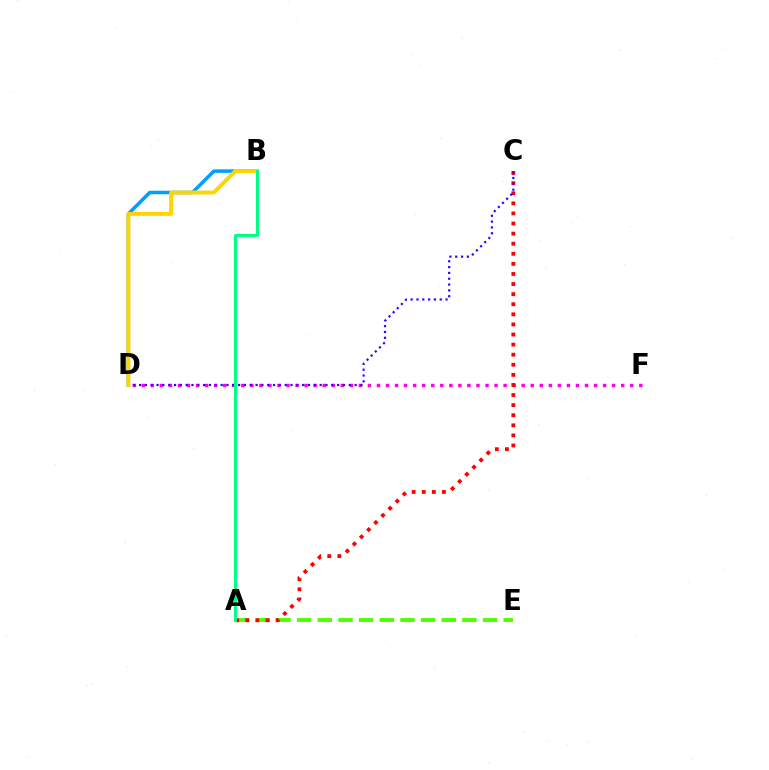{('A', 'E'): [{'color': '#4fff00', 'line_style': 'dashed', 'thickness': 2.81}], ('D', 'F'): [{'color': '#ff00ed', 'line_style': 'dotted', 'thickness': 2.46}], ('B', 'D'): [{'color': '#009eff', 'line_style': 'solid', 'thickness': 2.54}, {'color': '#ffd500', 'line_style': 'solid', 'thickness': 2.82}], ('A', 'C'): [{'color': '#ff0000', 'line_style': 'dotted', 'thickness': 2.74}], ('C', 'D'): [{'color': '#3700ff', 'line_style': 'dotted', 'thickness': 1.58}], ('A', 'B'): [{'color': '#00ff86', 'line_style': 'solid', 'thickness': 2.15}]}